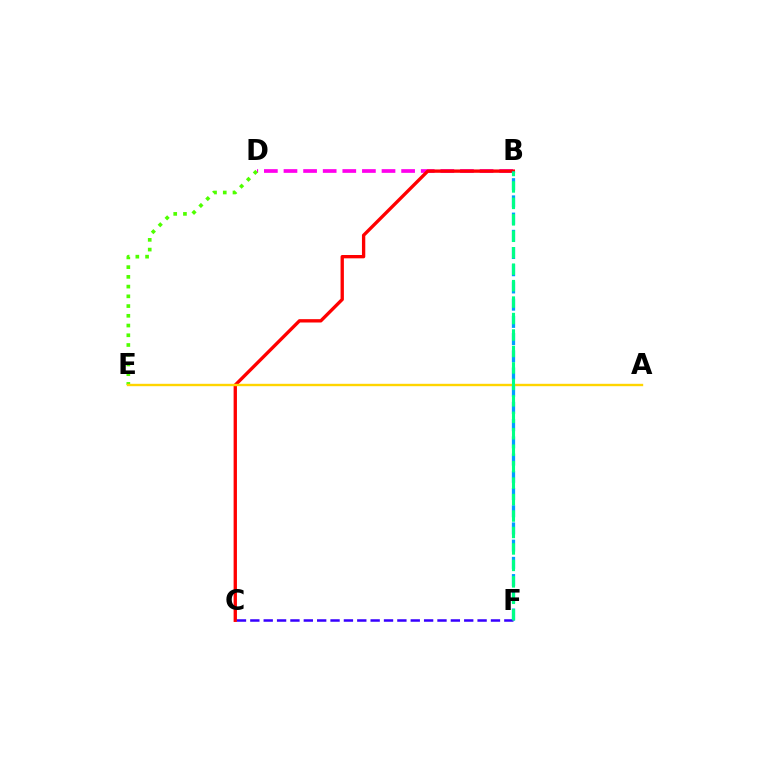{('B', 'D'): [{'color': '#ff00ed', 'line_style': 'dashed', 'thickness': 2.66}], ('B', 'C'): [{'color': '#ff0000', 'line_style': 'solid', 'thickness': 2.4}], ('B', 'F'): [{'color': '#009eff', 'line_style': 'dashed', 'thickness': 2.34}, {'color': '#00ff86', 'line_style': 'dashed', 'thickness': 2.24}], ('C', 'F'): [{'color': '#3700ff', 'line_style': 'dashed', 'thickness': 1.82}], ('D', 'E'): [{'color': '#4fff00', 'line_style': 'dotted', 'thickness': 2.64}], ('A', 'E'): [{'color': '#ffd500', 'line_style': 'solid', 'thickness': 1.71}]}